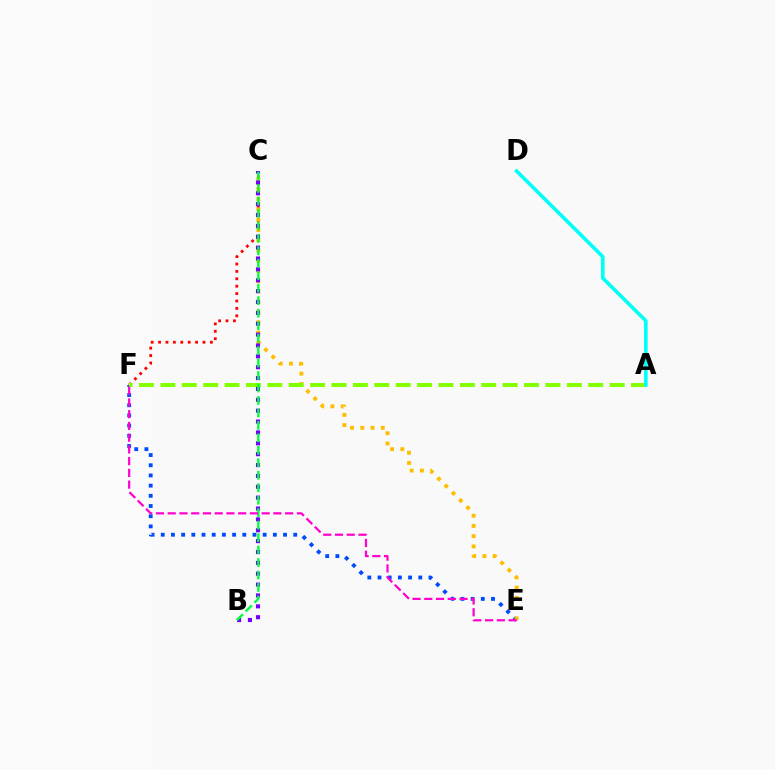{('E', 'F'): [{'color': '#004bff', 'line_style': 'dotted', 'thickness': 2.77}, {'color': '#ff00cf', 'line_style': 'dashed', 'thickness': 1.59}], ('C', 'F'): [{'color': '#ff0000', 'line_style': 'dotted', 'thickness': 2.01}], ('C', 'E'): [{'color': '#ffbd00', 'line_style': 'dotted', 'thickness': 2.78}], ('A', 'F'): [{'color': '#84ff00', 'line_style': 'dashed', 'thickness': 2.91}], ('B', 'C'): [{'color': '#7200ff', 'line_style': 'dotted', 'thickness': 2.95}, {'color': '#00ff39', 'line_style': 'dashed', 'thickness': 1.69}], ('A', 'D'): [{'color': '#00fff6', 'line_style': 'solid', 'thickness': 2.59}]}